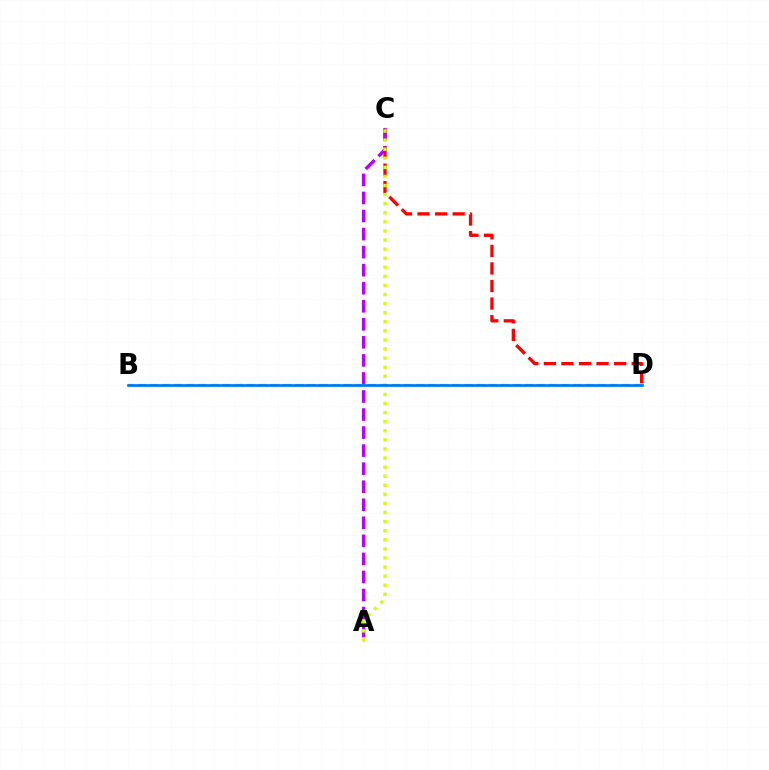{('C', 'D'): [{'color': '#ff0000', 'line_style': 'dashed', 'thickness': 2.39}], ('A', 'C'): [{'color': '#b900ff', 'line_style': 'dashed', 'thickness': 2.45}, {'color': '#d1ff00', 'line_style': 'dotted', 'thickness': 2.47}], ('B', 'D'): [{'color': '#00ff5c', 'line_style': 'dashed', 'thickness': 1.64}, {'color': '#0074ff', 'line_style': 'solid', 'thickness': 1.93}]}